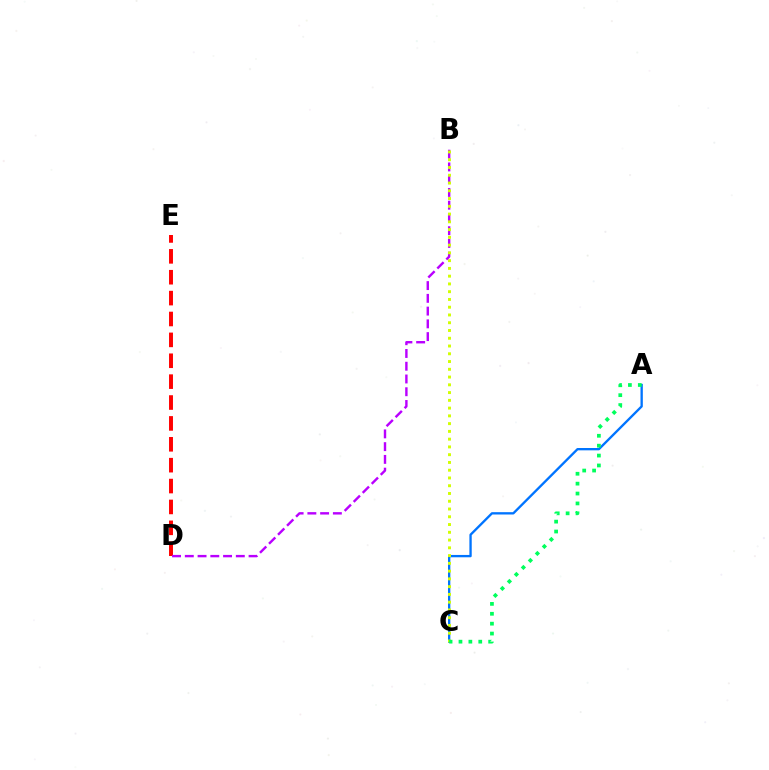{('A', 'C'): [{'color': '#0074ff', 'line_style': 'solid', 'thickness': 1.68}, {'color': '#00ff5c', 'line_style': 'dotted', 'thickness': 2.69}], ('D', 'E'): [{'color': '#ff0000', 'line_style': 'dashed', 'thickness': 2.84}], ('B', 'D'): [{'color': '#b900ff', 'line_style': 'dashed', 'thickness': 1.73}], ('B', 'C'): [{'color': '#d1ff00', 'line_style': 'dotted', 'thickness': 2.11}]}